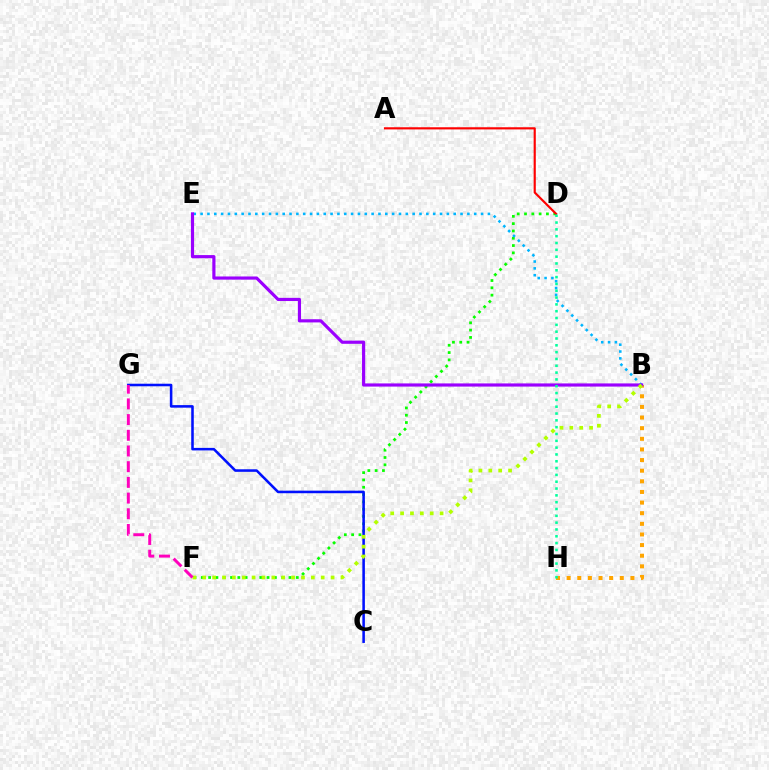{('D', 'F'): [{'color': '#08ff00', 'line_style': 'dotted', 'thickness': 1.99}], ('C', 'G'): [{'color': '#0010ff', 'line_style': 'solid', 'thickness': 1.84}], ('A', 'D'): [{'color': '#ff0000', 'line_style': 'solid', 'thickness': 1.55}], ('B', 'E'): [{'color': '#00b5ff', 'line_style': 'dotted', 'thickness': 1.86}, {'color': '#9b00ff', 'line_style': 'solid', 'thickness': 2.28}], ('B', 'H'): [{'color': '#ffa500', 'line_style': 'dotted', 'thickness': 2.89}], ('D', 'H'): [{'color': '#00ff9d', 'line_style': 'dotted', 'thickness': 1.85}], ('B', 'F'): [{'color': '#b3ff00', 'line_style': 'dotted', 'thickness': 2.68}], ('F', 'G'): [{'color': '#ff00bd', 'line_style': 'dashed', 'thickness': 2.13}]}